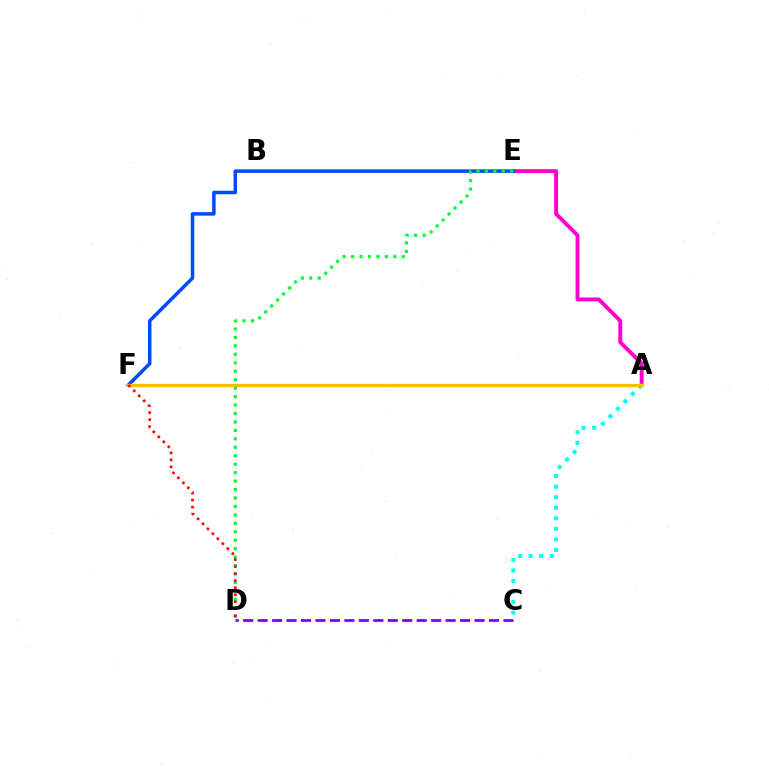{('A', 'E'): [{'color': '#ff00cf', 'line_style': 'solid', 'thickness': 2.82}], ('E', 'F'): [{'color': '#004bff', 'line_style': 'solid', 'thickness': 2.53}], ('A', 'C'): [{'color': '#00fff6', 'line_style': 'dotted', 'thickness': 2.87}], ('A', 'F'): [{'color': '#84ff00', 'line_style': 'dotted', 'thickness': 2.03}, {'color': '#ffbd00', 'line_style': 'solid', 'thickness': 2.38}], ('C', 'D'): [{'color': '#7200ff', 'line_style': 'dashed', 'thickness': 1.96}], ('D', 'E'): [{'color': '#00ff39', 'line_style': 'dotted', 'thickness': 2.3}], ('D', 'F'): [{'color': '#ff0000', 'line_style': 'dotted', 'thickness': 1.91}]}